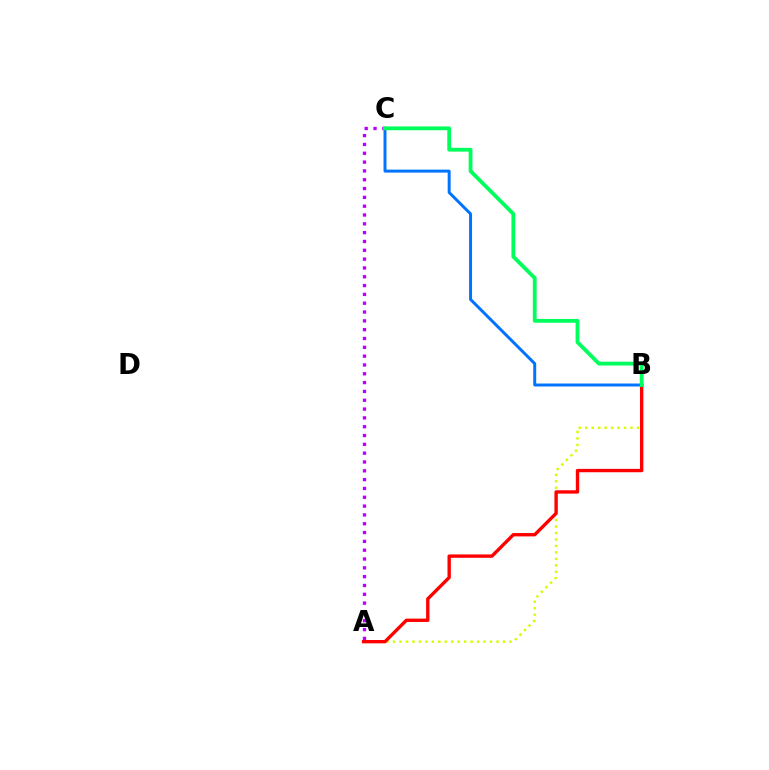{('A', 'B'): [{'color': '#d1ff00', 'line_style': 'dotted', 'thickness': 1.76}, {'color': '#ff0000', 'line_style': 'solid', 'thickness': 2.42}], ('A', 'C'): [{'color': '#b900ff', 'line_style': 'dotted', 'thickness': 2.4}], ('B', 'C'): [{'color': '#0074ff', 'line_style': 'solid', 'thickness': 2.14}, {'color': '#00ff5c', 'line_style': 'solid', 'thickness': 2.74}]}